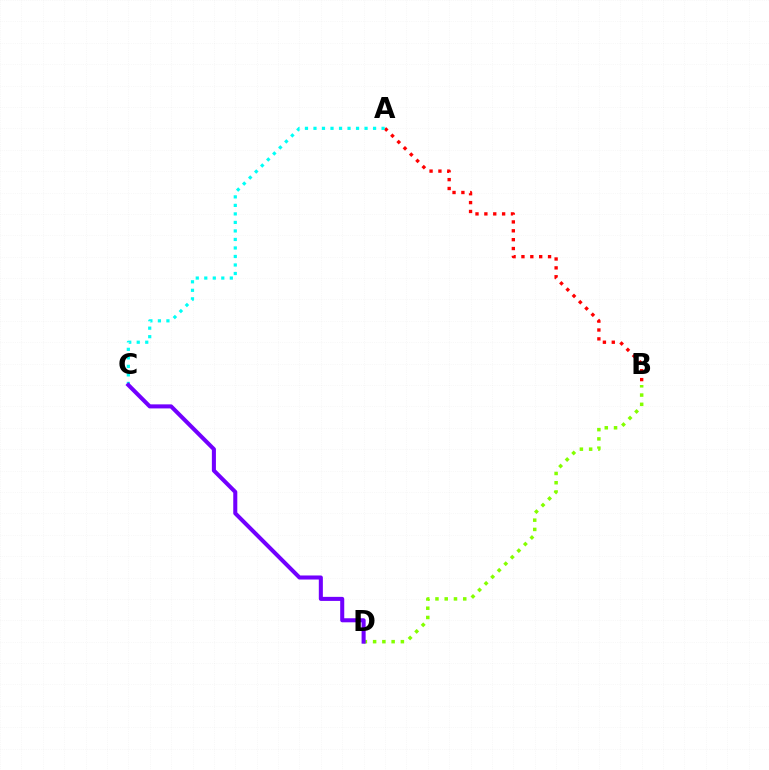{('B', 'D'): [{'color': '#84ff00', 'line_style': 'dotted', 'thickness': 2.52}], ('A', 'B'): [{'color': '#ff0000', 'line_style': 'dotted', 'thickness': 2.41}], ('A', 'C'): [{'color': '#00fff6', 'line_style': 'dotted', 'thickness': 2.31}], ('C', 'D'): [{'color': '#7200ff', 'line_style': 'solid', 'thickness': 2.92}]}